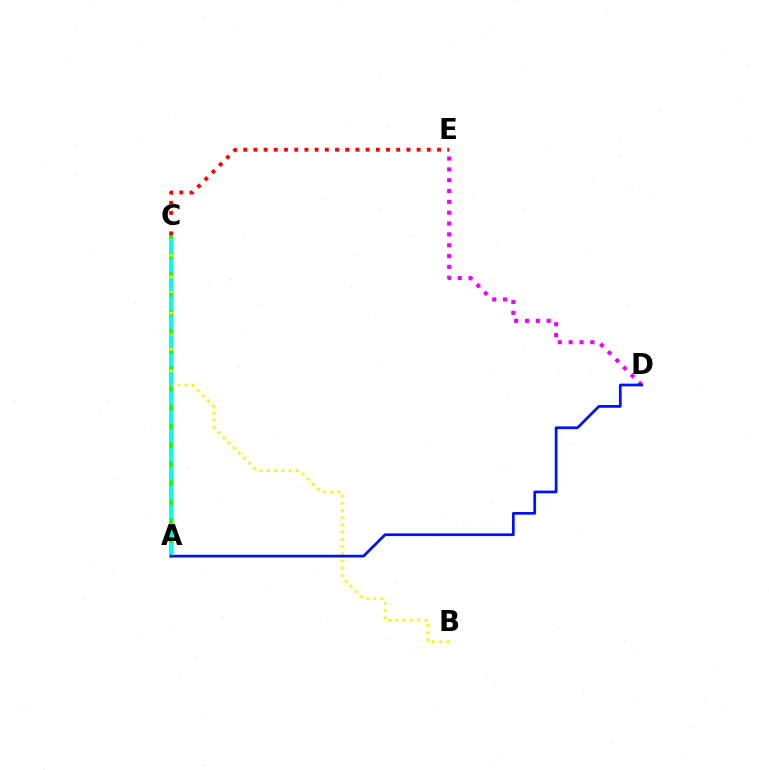{('A', 'C'): [{'color': '#08ff00', 'line_style': 'solid', 'thickness': 2.62}, {'color': '#00fff6', 'line_style': 'dashed', 'thickness': 2.57}], ('B', 'C'): [{'color': '#fcf500', 'line_style': 'dotted', 'thickness': 1.97}], ('C', 'E'): [{'color': '#ff0000', 'line_style': 'dotted', 'thickness': 2.77}], ('D', 'E'): [{'color': '#ee00ff', 'line_style': 'dotted', 'thickness': 2.94}], ('A', 'D'): [{'color': '#0010ff', 'line_style': 'solid', 'thickness': 1.95}]}